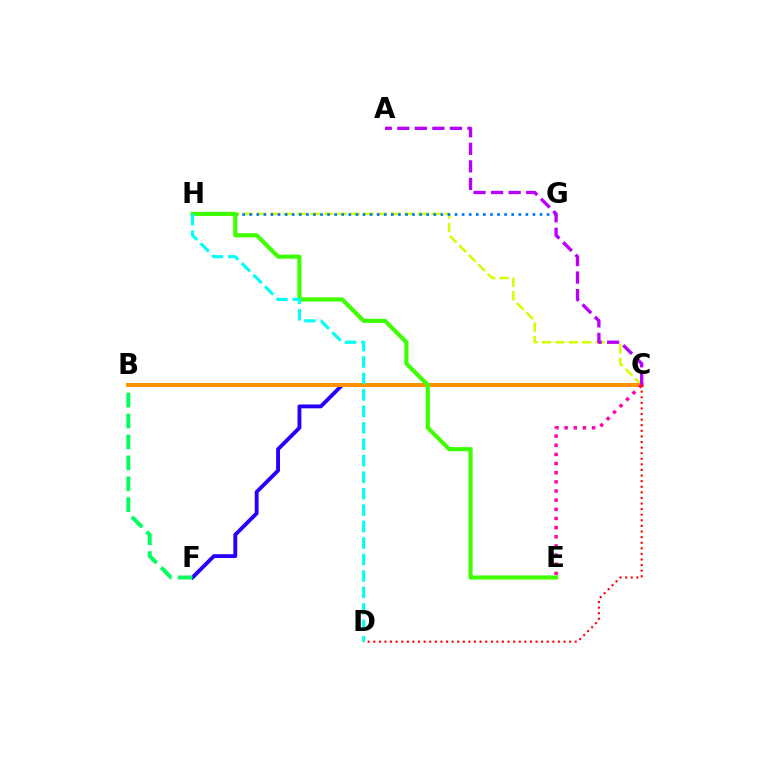{('C', 'F'): [{'color': '#2500ff', 'line_style': 'solid', 'thickness': 2.78}], ('C', 'H'): [{'color': '#d1ff00', 'line_style': 'dashed', 'thickness': 1.82}], ('G', 'H'): [{'color': '#0074ff', 'line_style': 'dotted', 'thickness': 1.92}], ('B', 'F'): [{'color': '#00ff5c', 'line_style': 'dashed', 'thickness': 2.84}], ('B', 'C'): [{'color': '#ff9400', 'line_style': 'solid', 'thickness': 2.86}], ('A', 'C'): [{'color': '#b900ff', 'line_style': 'dashed', 'thickness': 2.38}], ('C', 'E'): [{'color': '#ff00ac', 'line_style': 'dotted', 'thickness': 2.49}], ('C', 'D'): [{'color': '#ff0000', 'line_style': 'dotted', 'thickness': 1.52}], ('E', 'H'): [{'color': '#3dff00', 'line_style': 'solid', 'thickness': 2.97}], ('D', 'H'): [{'color': '#00fff6', 'line_style': 'dashed', 'thickness': 2.24}]}